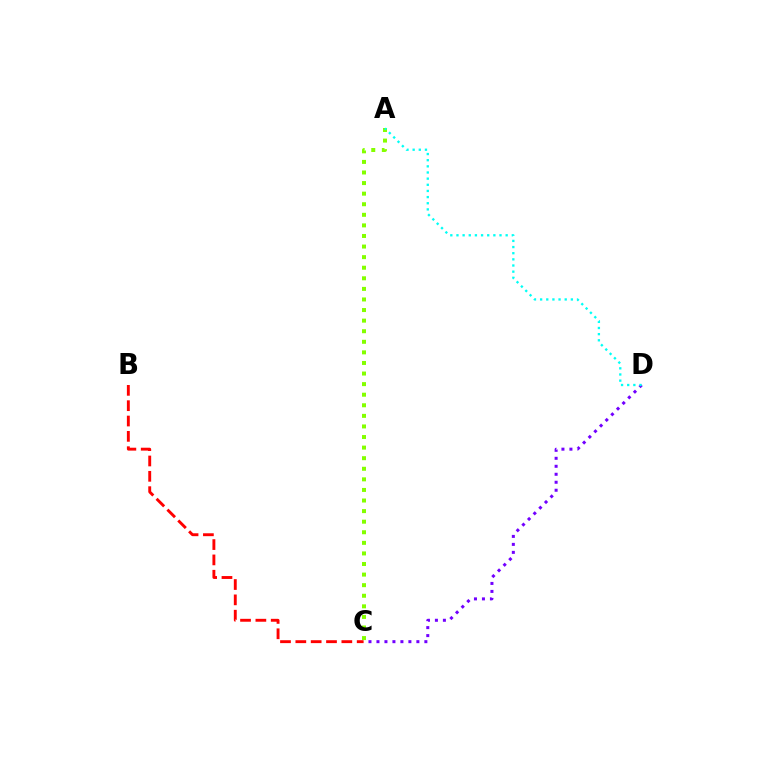{('B', 'C'): [{'color': '#ff0000', 'line_style': 'dashed', 'thickness': 2.08}], ('C', 'D'): [{'color': '#7200ff', 'line_style': 'dotted', 'thickness': 2.17}], ('A', 'C'): [{'color': '#84ff00', 'line_style': 'dotted', 'thickness': 2.88}], ('A', 'D'): [{'color': '#00fff6', 'line_style': 'dotted', 'thickness': 1.67}]}